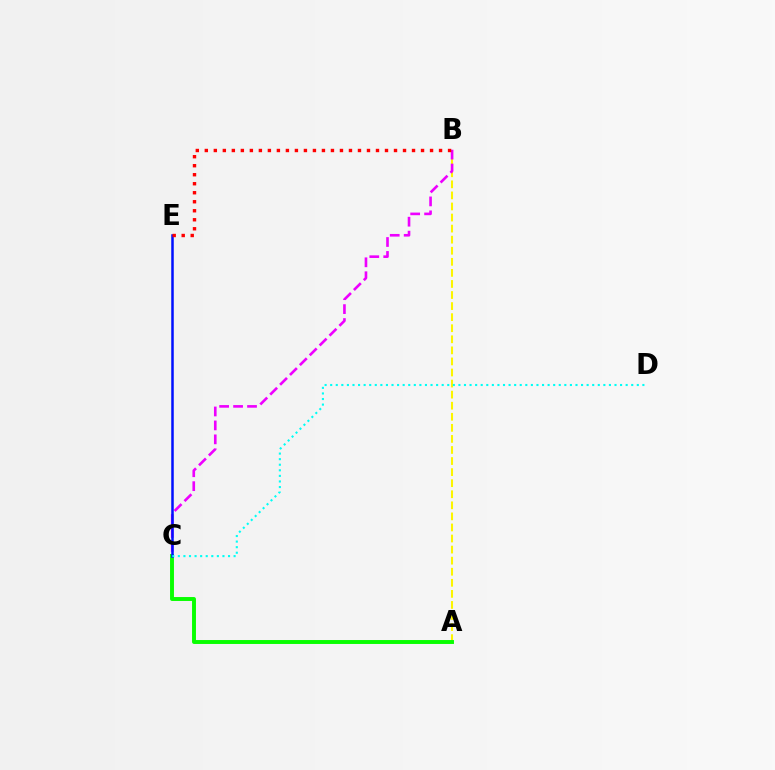{('A', 'B'): [{'color': '#fcf500', 'line_style': 'dashed', 'thickness': 1.5}], ('A', 'C'): [{'color': '#08ff00', 'line_style': 'solid', 'thickness': 2.82}], ('B', 'C'): [{'color': '#ee00ff', 'line_style': 'dashed', 'thickness': 1.89}], ('C', 'E'): [{'color': '#0010ff', 'line_style': 'solid', 'thickness': 1.81}], ('C', 'D'): [{'color': '#00fff6', 'line_style': 'dotted', 'thickness': 1.51}], ('B', 'E'): [{'color': '#ff0000', 'line_style': 'dotted', 'thickness': 2.45}]}